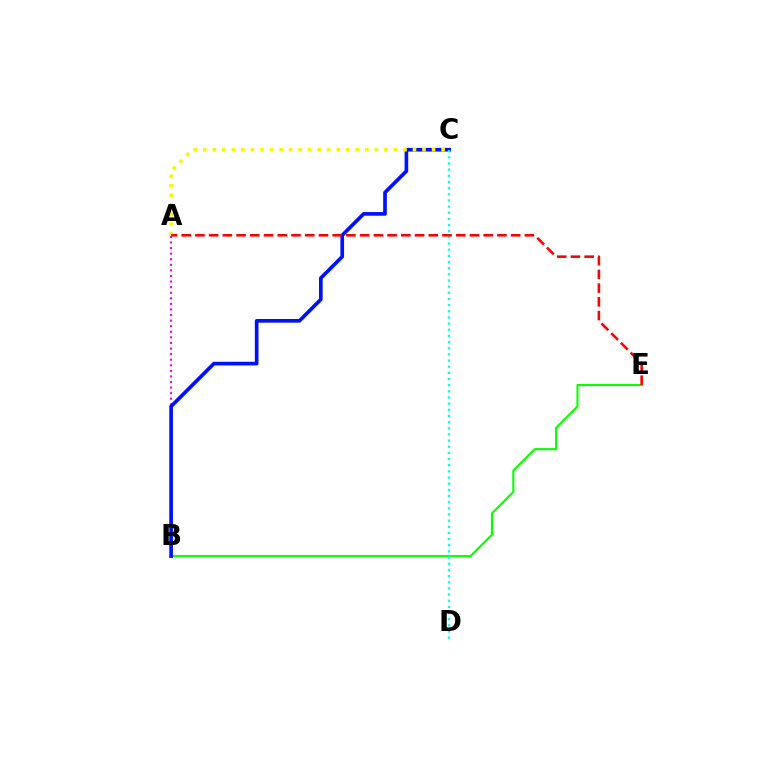{('A', 'B'): [{'color': '#ee00ff', 'line_style': 'dotted', 'thickness': 1.52}], ('B', 'E'): [{'color': '#08ff00', 'line_style': 'solid', 'thickness': 1.52}], ('B', 'C'): [{'color': '#0010ff', 'line_style': 'solid', 'thickness': 2.64}], ('C', 'D'): [{'color': '#00fff6', 'line_style': 'dotted', 'thickness': 1.67}], ('A', 'C'): [{'color': '#fcf500', 'line_style': 'dotted', 'thickness': 2.59}], ('A', 'E'): [{'color': '#ff0000', 'line_style': 'dashed', 'thickness': 1.86}]}